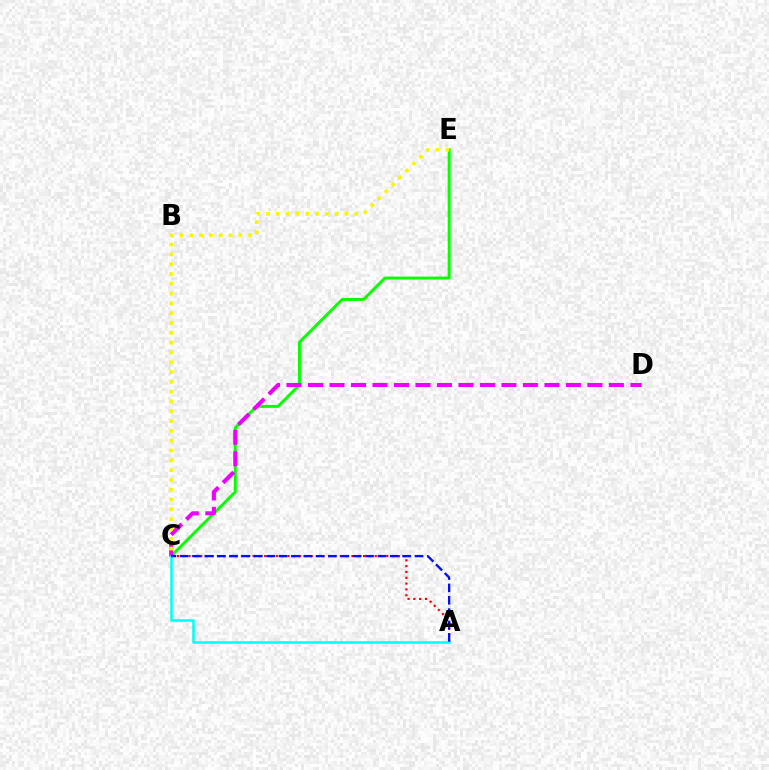{('A', 'C'): [{'color': '#ff0000', 'line_style': 'dotted', 'thickness': 1.58}, {'color': '#00fff6', 'line_style': 'solid', 'thickness': 1.8}, {'color': '#0010ff', 'line_style': 'dashed', 'thickness': 1.68}], ('C', 'E'): [{'color': '#08ff00', 'line_style': 'solid', 'thickness': 2.12}, {'color': '#fcf500', 'line_style': 'dotted', 'thickness': 2.66}], ('C', 'D'): [{'color': '#ee00ff', 'line_style': 'dashed', 'thickness': 2.92}]}